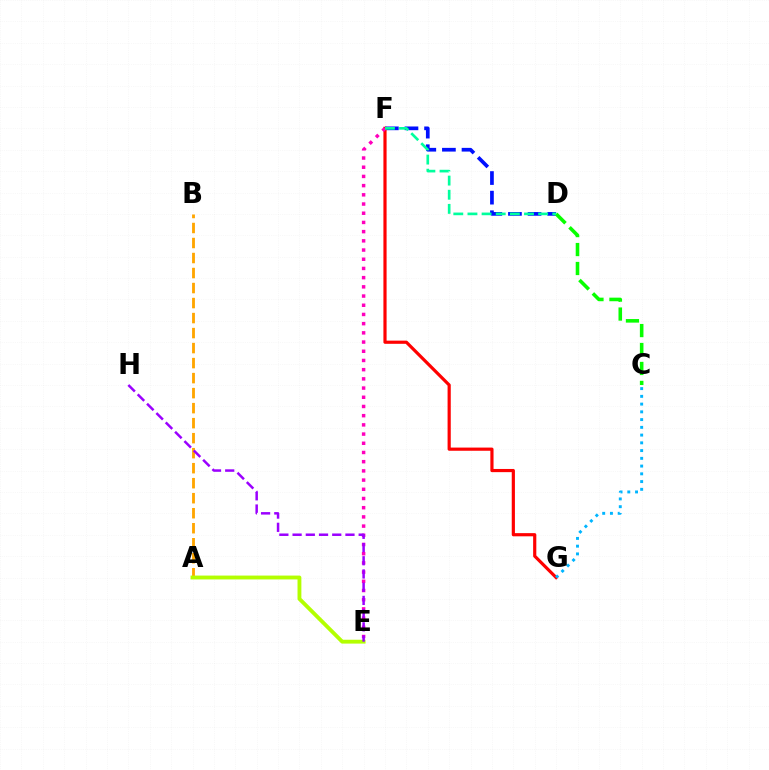{('D', 'F'): [{'color': '#0010ff', 'line_style': 'dashed', 'thickness': 2.66}, {'color': '#00ff9d', 'line_style': 'dashed', 'thickness': 1.92}], ('C', 'D'): [{'color': '#08ff00', 'line_style': 'dashed', 'thickness': 2.57}], ('F', 'G'): [{'color': '#ff0000', 'line_style': 'solid', 'thickness': 2.29}], ('C', 'G'): [{'color': '#00b5ff', 'line_style': 'dotted', 'thickness': 2.11}], ('E', 'F'): [{'color': '#ff00bd', 'line_style': 'dotted', 'thickness': 2.5}], ('A', 'B'): [{'color': '#ffa500', 'line_style': 'dashed', 'thickness': 2.04}], ('A', 'E'): [{'color': '#b3ff00', 'line_style': 'solid', 'thickness': 2.78}], ('E', 'H'): [{'color': '#9b00ff', 'line_style': 'dashed', 'thickness': 1.8}]}